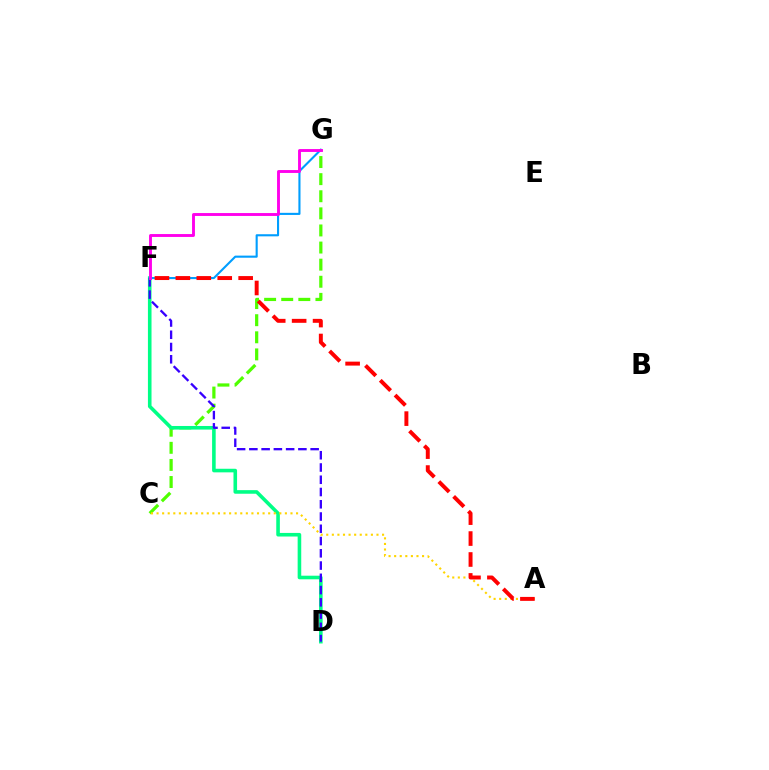{('C', 'G'): [{'color': '#4fff00', 'line_style': 'dashed', 'thickness': 2.32}], ('D', 'F'): [{'color': '#00ff86', 'line_style': 'solid', 'thickness': 2.59}, {'color': '#3700ff', 'line_style': 'dashed', 'thickness': 1.67}], ('F', 'G'): [{'color': '#009eff', 'line_style': 'solid', 'thickness': 1.52}, {'color': '#ff00ed', 'line_style': 'solid', 'thickness': 2.08}], ('A', 'C'): [{'color': '#ffd500', 'line_style': 'dotted', 'thickness': 1.52}], ('A', 'F'): [{'color': '#ff0000', 'line_style': 'dashed', 'thickness': 2.84}]}